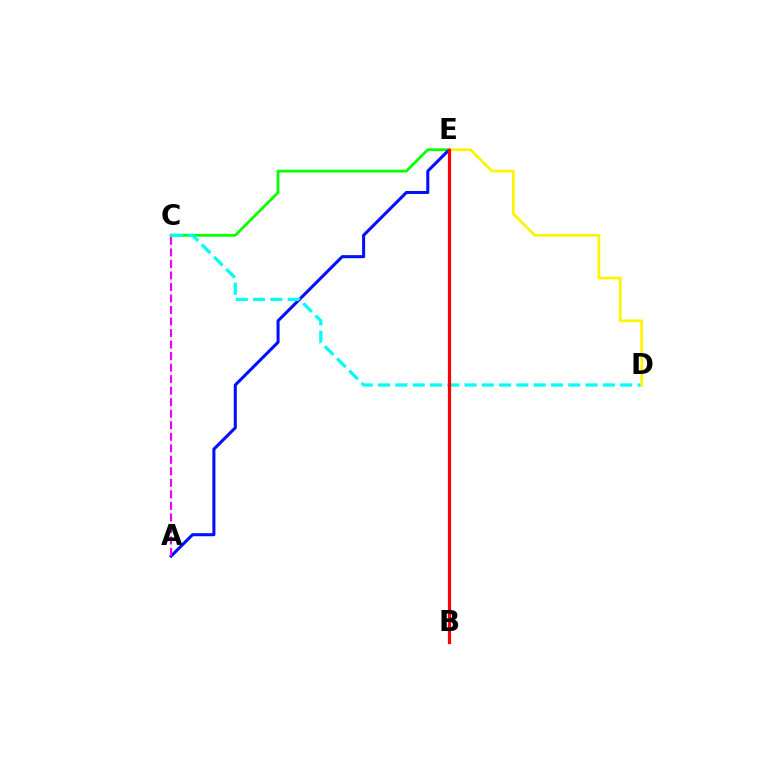{('C', 'E'): [{'color': '#08ff00', 'line_style': 'solid', 'thickness': 2.01}], ('A', 'E'): [{'color': '#0010ff', 'line_style': 'solid', 'thickness': 2.2}], ('A', 'C'): [{'color': '#ee00ff', 'line_style': 'dashed', 'thickness': 1.57}], ('C', 'D'): [{'color': '#00fff6', 'line_style': 'dashed', 'thickness': 2.35}], ('D', 'E'): [{'color': '#fcf500', 'line_style': 'solid', 'thickness': 1.97}], ('B', 'E'): [{'color': '#ff0000', 'line_style': 'solid', 'thickness': 2.31}]}